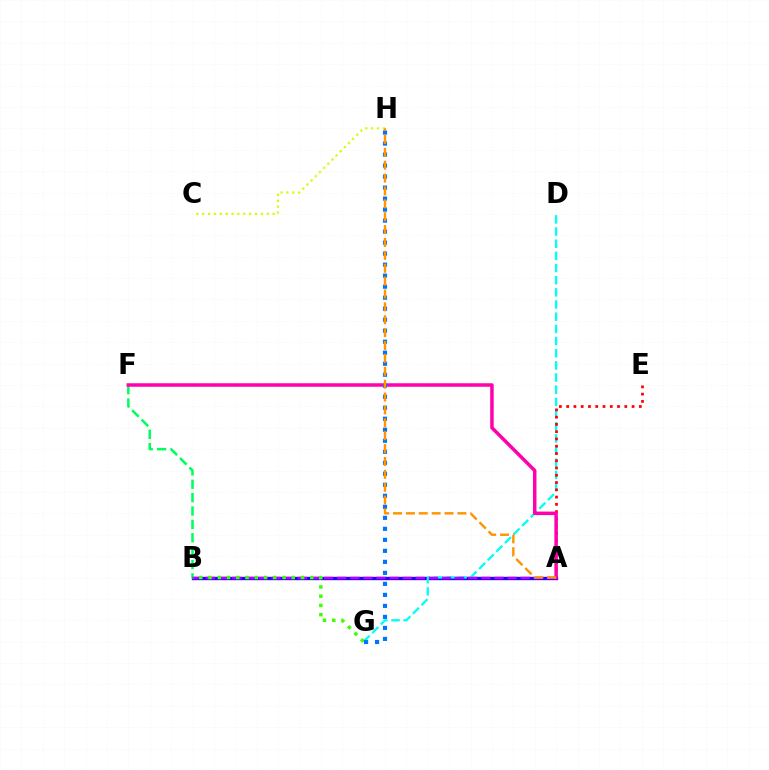{('C', 'H'): [{'color': '#d1ff00', 'line_style': 'dotted', 'thickness': 1.59}], ('B', 'F'): [{'color': '#00ff5c', 'line_style': 'dashed', 'thickness': 1.82}], ('A', 'B'): [{'color': '#2500ff', 'line_style': 'solid', 'thickness': 2.41}, {'color': '#b900ff', 'line_style': 'dashed', 'thickness': 1.78}], ('D', 'G'): [{'color': '#00fff6', 'line_style': 'dashed', 'thickness': 1.65}], ('B', 'G'): [{'color': '#3dff00', 'line_style': 'dotted', 'thickness': 2.51}], ('A', 'E'): [{'color': '#ff0000', 'line_style': 'dotted', 'thickness': 1.97}], ('A', 'F'): [{'color': '#ff00ac', 'line_style': 'solid', 'thickness': 2.51}], ('G', 'H'): [{'color': '#0074ff', 'line_style': 'dotted', 'thickness': 2.99}], ('A', 'H'): [{'color': '#ff9400', 'line_style': 'dashed', 'thickness': 1.75}]}